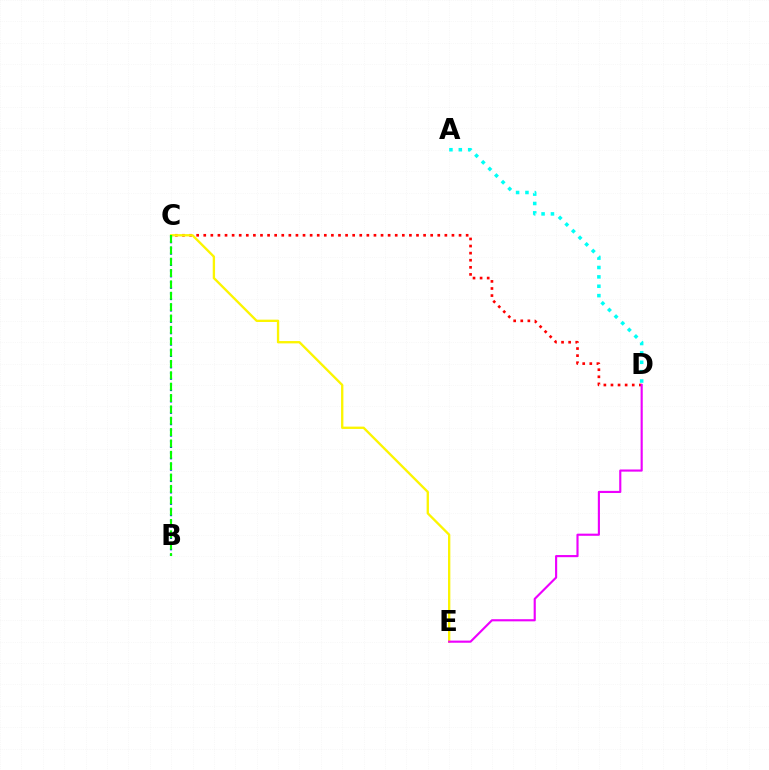{('C', 'D'): [{'color': '#ff0000', 'line_style': 'dotted', 'thickness': 1.93}], ('C', 'E'): [{'color': '#fcf500', 'line_style': 'solid', 'thickness': 1.68}], ('B', 'C'): [{'color': '#0010ff', 'line_style': 'dotted', 'thickness': 1.54}, {'color': '#08ff00', 'line_style': 'dashed', 'thickness': 1.54}], ('A', 'D'): [{'color': '#00fff6', 'line_style': 'dotted', 'thickness': 2.55}], ('D', 'E'): [{'color': '#ee00ff', 'line_style': 'solid', 'thickness': 1.54}]}